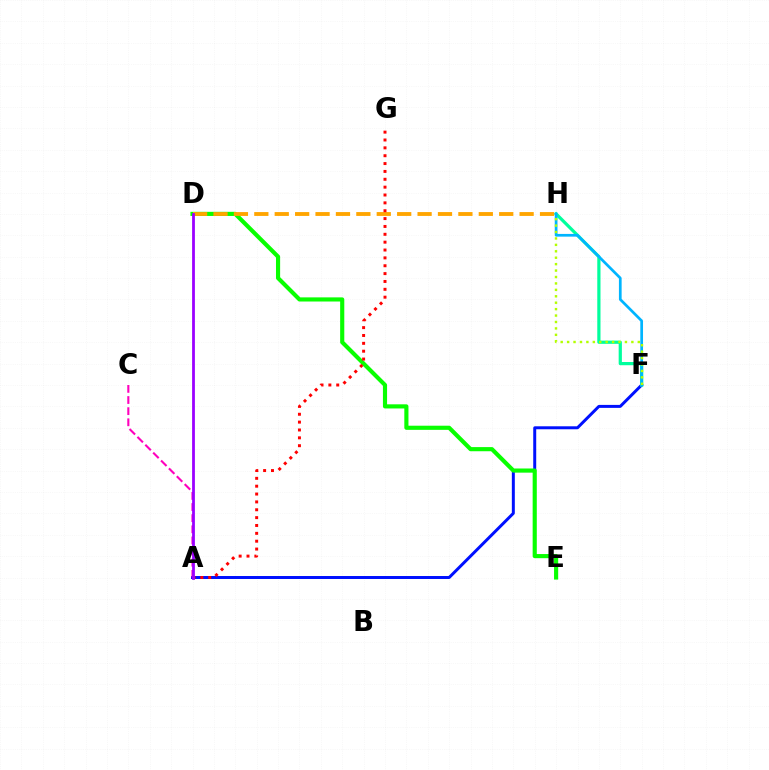{('A', 'F'): [{'color': '#0010ff', 'line_style': 'solid', 'thickness': 2.14}], ('D', 'E'): [{'color': '#08ff00', 'line_style': 'solid', 'thickness': 2.98}], ('A', 'C'): [{'color': '#ff00bd', 'line_style': 'dashed', 'thickness': 1.51}], ('D', 'H'): [{'color': '#ffa500', 'line_style': 'dashed', 'thickness': 2.77}], ('F', 'H'): [{'color': '#00ff9d', 'line_style': 'solid', 'thickness': 2.32}, {'color': '#00b5ff', 'line_style': 'solid', 'thickness': 1.95}, {'color': '#b3ff00', 'line_style': 'dotted', 'thickness': 1.75}], ('A', 'G'): [{'color': '#ff0000', 'line_style': 'dotted', 'thickness': 2.14}], ('A', 'D'): [{'color': '#9b00ff', 'line_style': 'solid', 'thickness': 2.01}]}